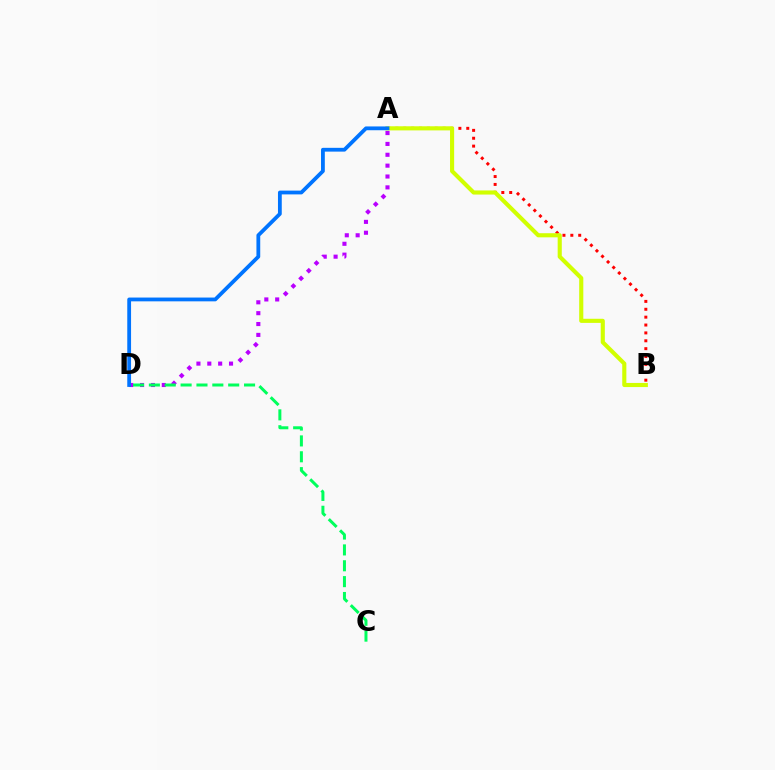{('A', 'D'): [{'color': '#b900ff', 'line_style': 'dotted', 'thickness': 2.95}, {'color': '#0074ff', 'line_style': 'solid', 'thickness': 2.73}], ('A', 'B'): [{'color': '#ff0000', 'line_style': 'dotted', 'thickness': 2.14}, {'color': '#d1ff00', 'line_style': 'solid', 'thickness': 2.96}], ('C', 'D'): [{'color': '#00ff5c', 'line_style': 'dashed', 'thickness': 2.15}]}